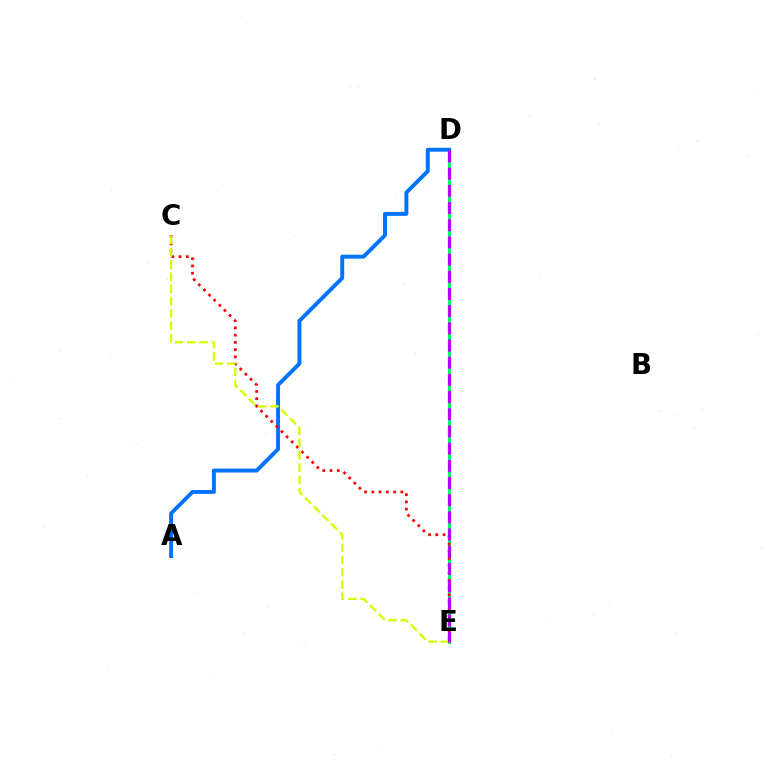{('D', 'E'): [{'color': '#00ff5c', 'line_style': 'solid', 'thickness': 2.19}, {'color': '#b900ff', 'line_style': 'dashed', 'thickness': 2.33}], ('A', 'D'): [{'color': '#0074ff', 'line_style': 'solid', 'thickness': 2.83}], ('C', 'E'): [{'color': '#ff0000', 'line_style': 'dotted', 'thickness': 1.97}, {'color': '#d1ff00', 'line_style': 'dashed', 'thickness': 1.66}]}